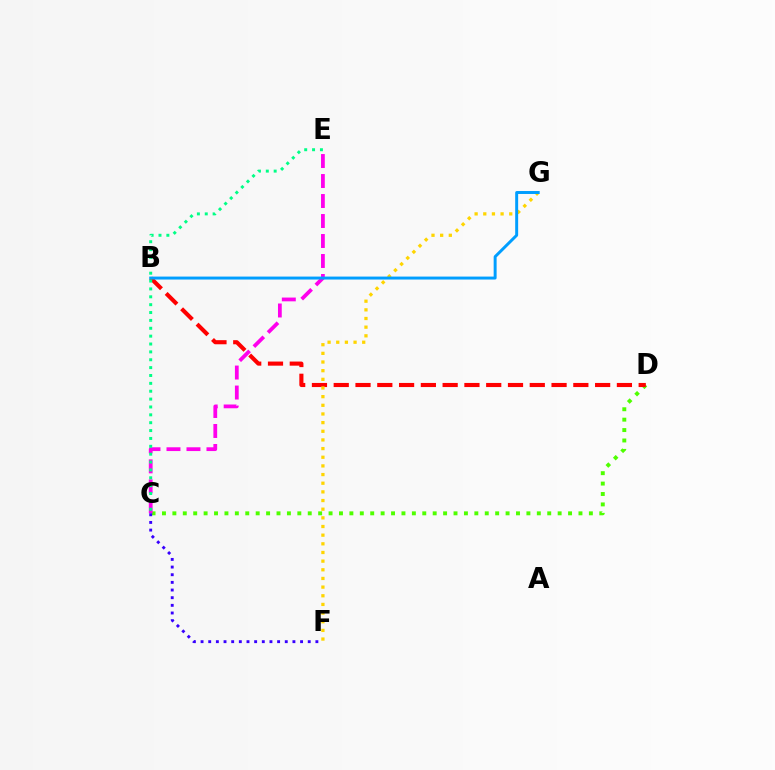{('C', 'D'): [{'color': '#4fff00', 'line_style': 'dotted', 'thickness': 2.83}], ('B', 'D'): [{'color': '#ff0000', 'line_style': 'dashed', 'thickness': 2.96}], ('C', 'E'): [{'color': '#ff00ed', 'line_style': 'dashed', 'thickness': 2.72}, {'color': '#00ff86', 'line_style': 'dotted', 'thickness': 2.14}], ('F', 'G'): [{'color': '#ffd500', 'line_style': 'dotted', 'thickness': 2.35}], ('B', 'G'): [{'color': '#009eff', 'line_style': 'solid', 'thickness': 2.13}], ('C', 'F'): [{'color': '#3700ff', 'line_style': 'dotted', 'thickness': 2.08}]}